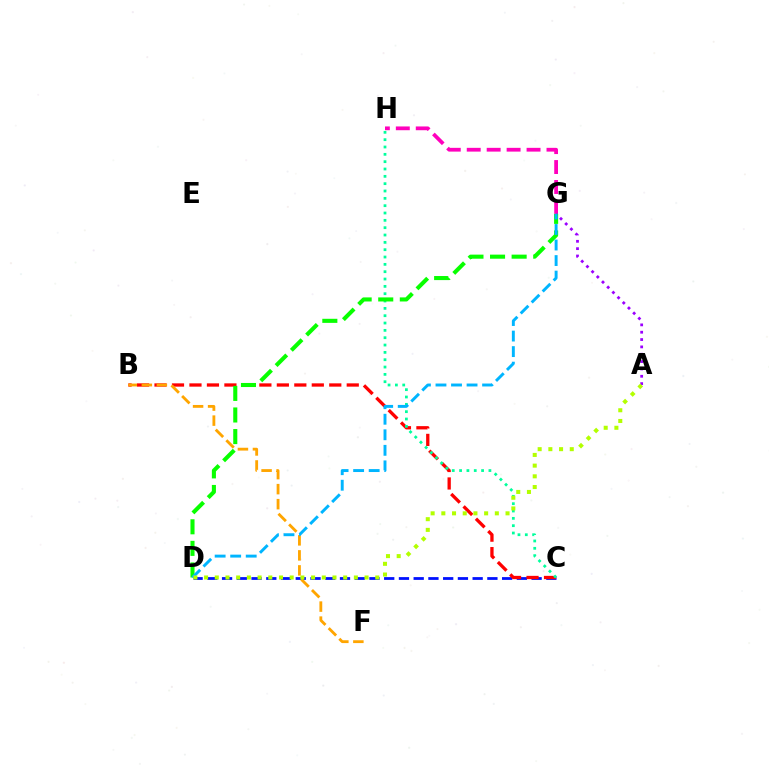{('C', 'D'): [{'color': '#0010ff', 'line_style': 'dashed', 'thickness': 2.0}], ('G', 'H'): [{'color': '#ff00bd', 'line_style': 'dashed', 'thickness': 2.71}], ('B', 'C'): [{'color': '#ff0000', 'line_style': 'dashed', 'thickness': 2.37}], ('A', 'G'): [{'color': '#9b00ff', 'line_style': 'dotted', 'thickness': 1.99}], ('C', 'H'): [{'color': '#00ff9d', 'line_style': 'dotted', 'thickness': 1.99}], ('B', 'F'): [{'color': '#ffa500', 'line_style': 'dashed', 'thickness': 2.04}], ('D', 'G'): [{'color': '#08ff00', 'line_style': 'dashed', 'thickness': 2.93}, {'color': '#00b5ff', 'line_style': 'dashed', 'thickness': 2.11}], ('A', 'D'): [{'color': '#b3ff00', 'line_style': 'dotted', 'thickness': 2.91}]}